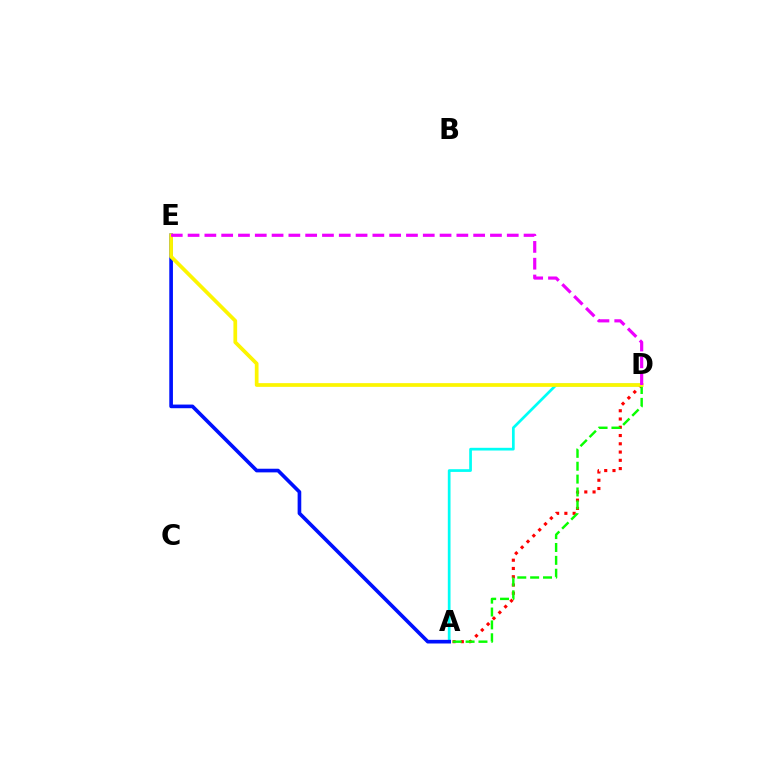{('A', 'D'): [{'color': '#00fff6', 'line_style': 'solid', 'thickness': 1.96}, {'color': '#ff0000', 'line_style': 'dotted', 'thickness': 2.24}, {'color': '#08ff00', 'line_style': 'dashed', 'thickness': 1.75}], ('A', 'E'): [{'color': '#0010ff', 'line_style': 'solid', 'thickness': 2.63}], ('D', 'E'): [{'color': '#fcf500', 'line_style': 'solid', 'thickness': 2.68}, {'color': '#ee00ff', 'line_style': 'dashed', 'thickness': 2.28}]}